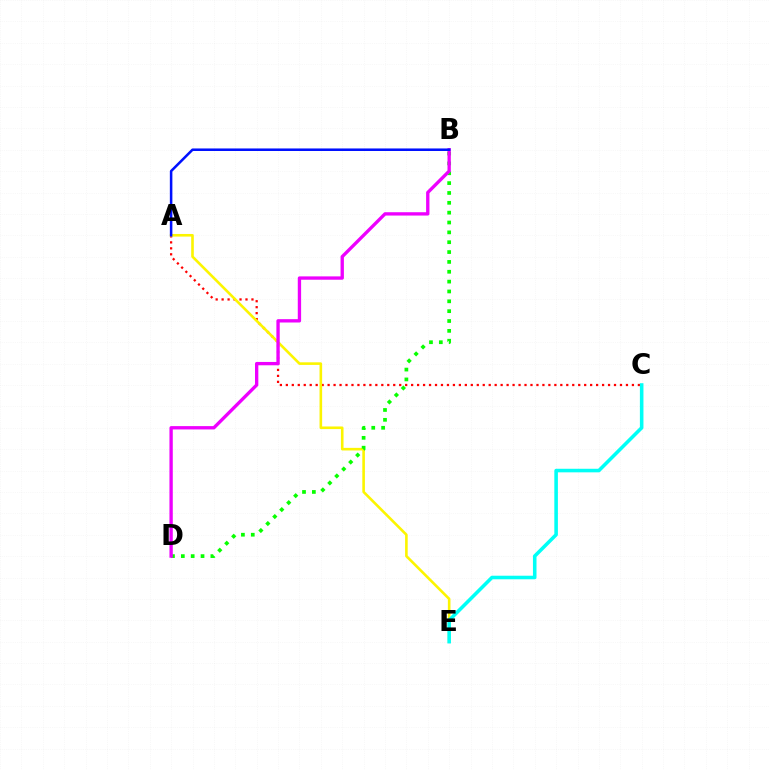{('A', 'C'): [{'color': '#ff0000', 'line_style': 'dotted', 'thickness': 1.62}], ('A', 'E'): [{'color': '#fcf500', 'line_style': 'solid', 'thickness': 1.88}], ('B', 'D'): [{'color': '#08ff00', 'line_style': 'dotted', 'thickness': 2.68}, {'color': '#ee00ff', 'line_style': 'solid', 'thickness': 2.4}], ('C', 'E'): [{'color': '#00fff6', 'line_style': 'solid', 'thickness': 2.57}], ('A', 'B'): [{'color': '#0010ff', 'line_style': 'solid', 'thickness': 1.83}]}